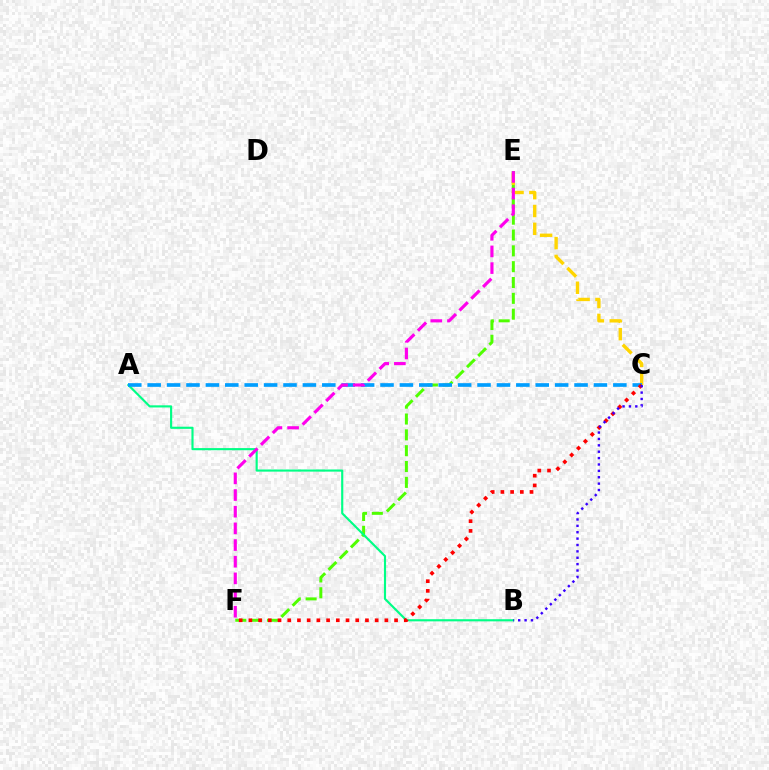{('E', 'F'): [{'color': '#4fff00', 'line_style': 'dashed', 'thickness': 2.15}, {'color': '#ff00ed', 'line_style': 'dashed', 'thickness': 2.26}], ('C', 'E'): [{'color': '#ffd500', 'line_style': 'dashed', 'thickness': 2.42}], ('A', 'B'): [{'color': '#00ff86', 'line_style': 'solid', 'thickness': 1.54}], ('A', 'C'): [{'color': '#009eff', 'line_style': 'dashed', 'thickness': 2.64}], ('C', 'F'): [{'color': '#ff0000', 'line_style': 'dotted', 'thickness': 2.64}], ('B', 'C'): [{'color': '#3700ff', 'line_style': 'dotted', 'thickness': 1.73}]}